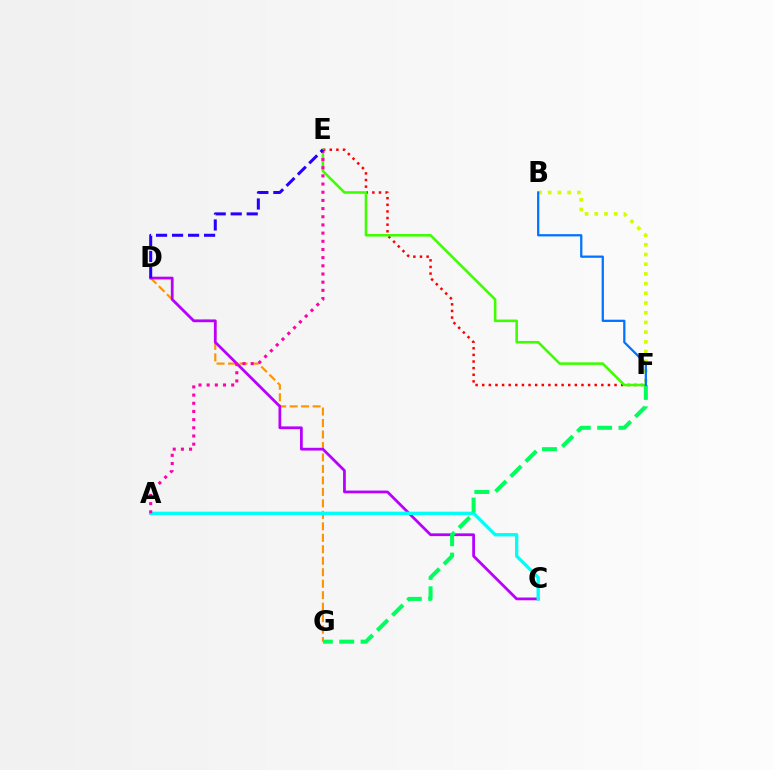{('D', 'G'): [{'color': '#ff9400', 'line_style': 'dashed', 'thickness': 1.56}], ('C', 'D'): [{'color': '#b900ff', 'line_style': 'solid', 'thickness': 1.99}], ('A', 'C'): [{'color': '#00fff6', 'line_style': 'solid', 'thickness': 2.41}], ('B', 'F'): [{'color': '#d1ff00', 'line_style': 'dotted', 'thickness': 2.64}, {'color': '#0074ff', 'line_style': 'solid', 'thickness': 1.63}], ('E', 'F'): [{'color': '#ff0000', 'line_style': 'dotted', 'thickness': 1.8}, {'color': '#3dff00', 'line_style': 'solid', 'thickness': 1.85}], ('F', 'G'): [{'color': '#00ff5c', 'line_style': 'dashed', 'thickness': 2.9}], ('A', 'E'): [{'color': '#ff00ac', 'line_style': 'dotted', 'thickness': 2.22}], ('D', 'E'): [{'color': '#2500ff', 'line_style': 'dashed', 'thickness': 2.18}]}